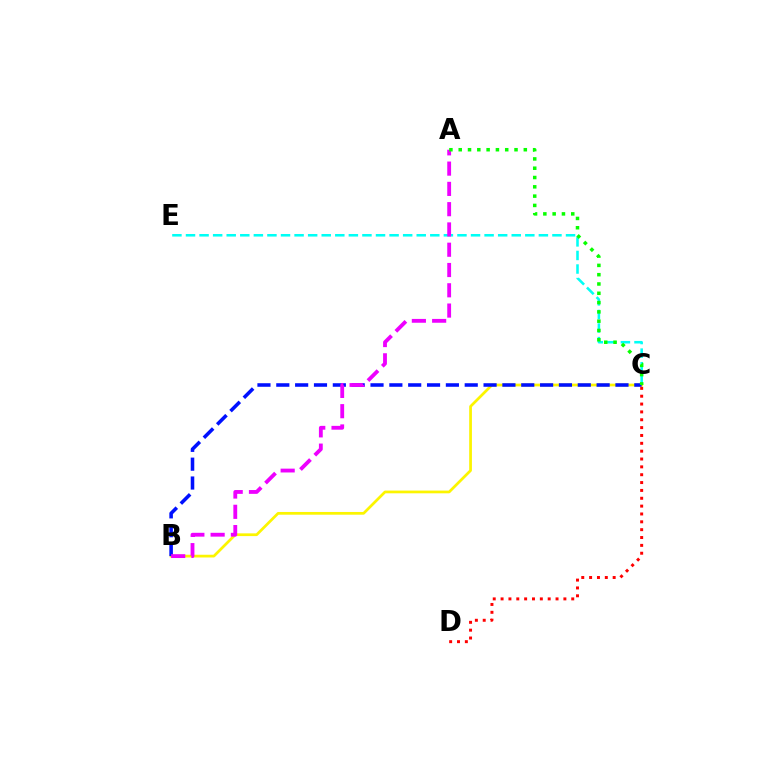{('B', 'C'): [{'color': '#fcf500', 'line_style': 'solid', 'thickness': 1.97}, {'color': '#0010ff', 'line_style': 'dashed', 'thickness': 2.56}], ('C', 'E'): [{'color': '#00fff6', 'line_style': 'dashed', 'thickness': 1.84}], ('A', 'B'): [{'color': '#ee00ff', 'line_style': 'dashed', 'thickness': 2.75}], ('A', 'C'): [{'color': '#08ff00', 'line_style': 'dotted', 'thickness': 2.53}], ('C', 'D'): [{'color': '#ff0000', 'line_style': 'dotted', 'thickness': 2.13}]}